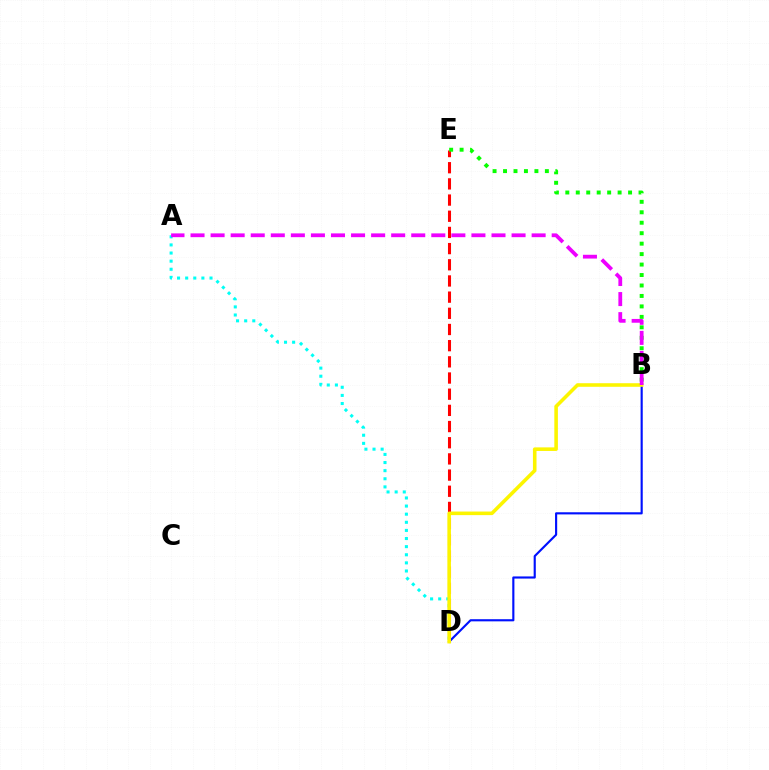{('D', 'E'): [{'color': '#ff0000', 'line_style': 'dashed', 'thickness': 2.2}], ('B', 'D'): [{'color': '#0010ff', 'line_style': 'solid', 'thickness': 1.54}, {'color': '#fcf500', 'line_style': 'solid', 'thickness': 2.57}], ('B', 'E'): [{'color': '#08ff00', 'line_style': 'dotted', 'thickness': 2.84}], ('A', 'D'): [{'color': '#00fff6', 'line_style': 'dotted', 'thickness': 2.2}], ('A', 'B'): [{'color': '#ee00ff', 'line_style': 'dashed', 'thickness': 2.73}]}